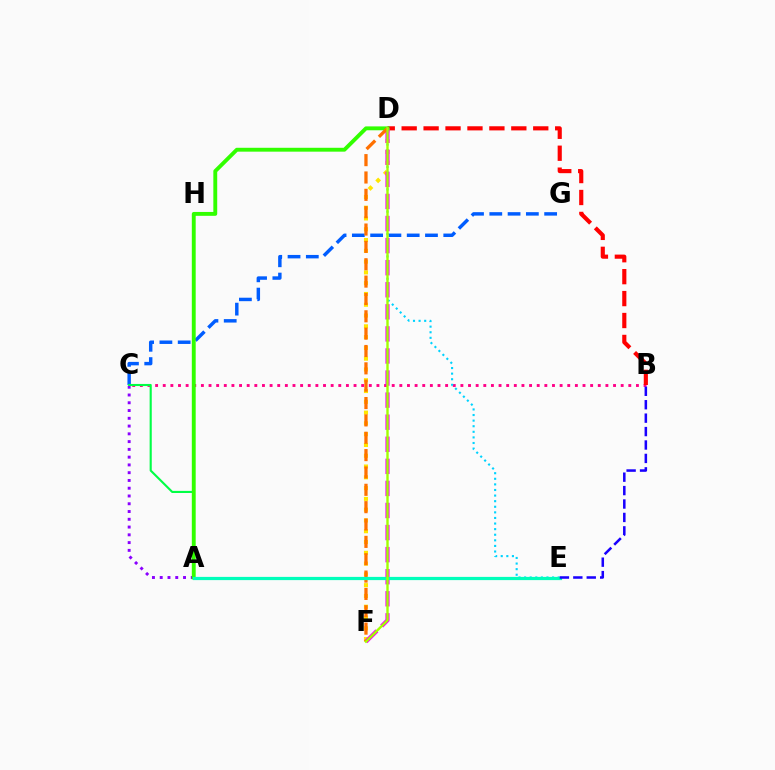{('B', 'C'): [{'color': '#ff0088', 'line_style': 'dotted', 'thickness': 2.07}], ('D', 'E'): [{'color': '#00d3ff', 'line_style': 'dotted', 'thickness': 1.52}], ('A', 'C'): [{'color': '#8a00ff', 'line_style': 'dotted', 'thickness': 2.11}, {'color': '#00ff45', 'line_style': 'solid', 'thickness': 1.52}], ('C', 'G'): [{'color': '#005dff', 'line_style': 'dashed', 'thickness': 2.48}], ('B', 'D'): [{'color': '#ff0000', 'line_style': 'dashed', 'thickness': 2.98}], ('D', 'F'): [{'color': '#ffe600', 'line_style': 'dotted', 'thickness': 2.93}, {'color': '#fa00f9', 'line_style': 'dashed', 'thickness': 3.0}, {'color': '#ff7000', 'line_style': 'dashed', 'thickness': 2.36}, {'color': '#a2ff00', 'line_style': 'solid', 'thickness': 1.71}], ('A', 'D'): [{'color': '#31ff00', 'line_style': 'solid', 'thickness': 2.79}], ('A', 'E'): [{'color': '#00ffbb', 'line_style': 'solid', 'thickness': 2.32}], ('B', 'E'): [{'color': '#1900ff', 'line_style': 'dashed', 'thickness': 1.82}]}